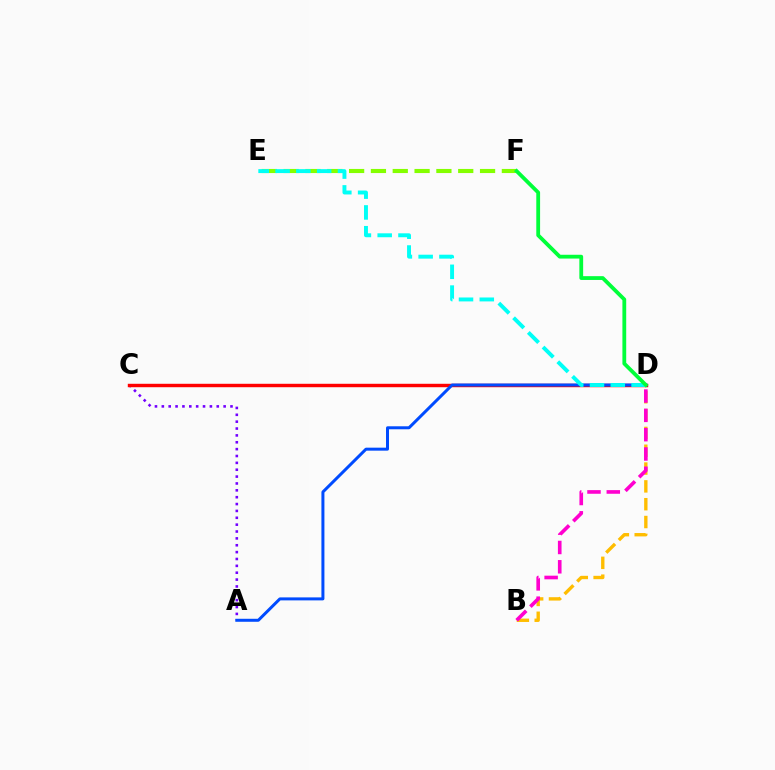{('B', 'D'): [{'color': '#ffbd00', 'line_style': 'dashed', 'thickness': 2.42}, {'color': '#ff00cf', 'line_style': 'dashed', 'thickness': 2.62}], ('A', 'C'): [{'color': '#7200ff', 'line_style': 'dotted', 'thickness': 1.87}], ('C', 'D'): [{'color': '#ff0000', 'line_style': 'solid', 'thickness': 2.47}], ('A', 'D'): [{'color': '#004bff', 'line_style': 'solid', 'thickness': 2.16}], ('E', 'F'): [{'color': '#84ff00', 'line_style': 'dashed', 'thickness': 2.96}], ('D', 'E'): [{'color': '#00fff6', 'line_style': 'dashed', 'thickness': 2.82}], ('D', 'F'): [{'color': '#00ff39', 'line_style': 'solid', 'thickness': 2.73}]}